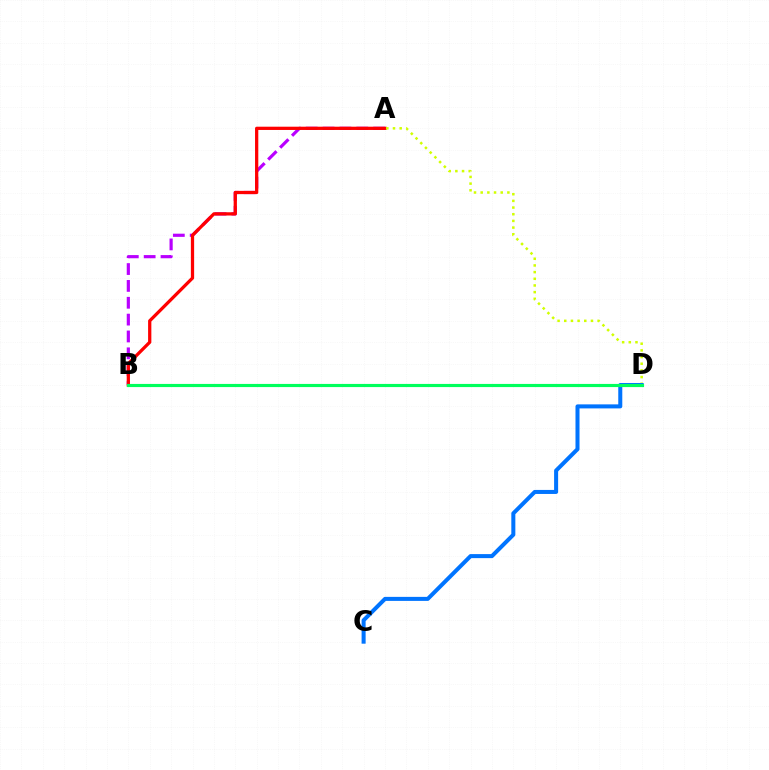{('A', 'B'): [{'color': '#b900ff', 'line_style': 'dashed', 'thickness': 2.29}, {'color': '#ff0000', 'line_style': 'solid', 'thickness': 2.34}], ('A', 'D'): [{'color': '#d1ff00', 'line_style': 'dotted', 'thickness': 1.81}], ('C', 'D'): [{'color': '#0074ff', 'line_style': 'solid', 'thickness': 2.9}], ('B', 'D'): [{'color': '#00ff5c', 'line_style': 'solid', 'thickness': 2.27}]}